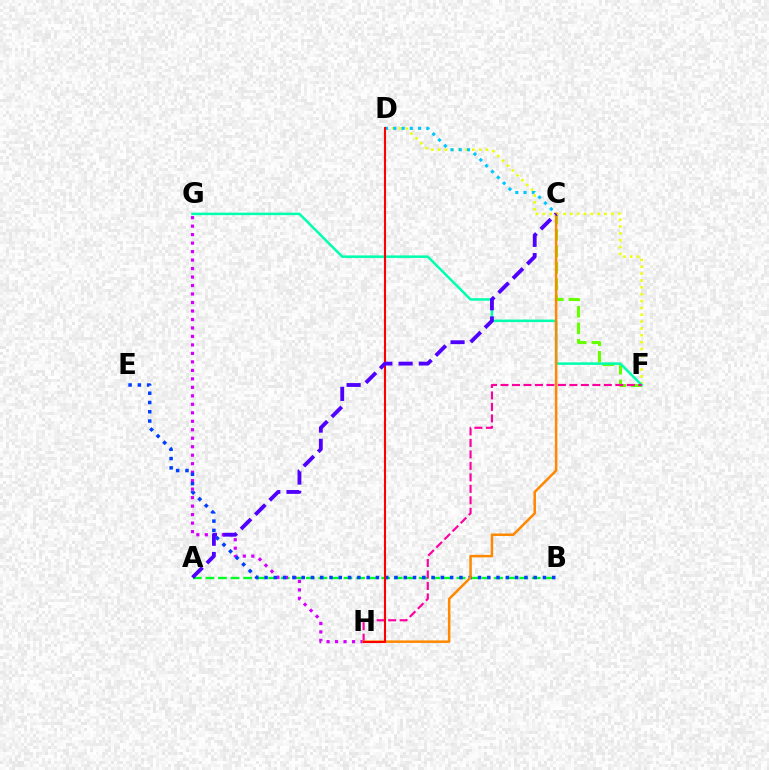{('C', 'F'): [{'color': '#66ff00', 'line_style': 'dashed', 'thickness': 2.24}], ('A', 'B'): [{'color': '#00ff27', 'line_style': 'dashed', 'thickness': 1.71}], ('D', 'F'): [{'color': '#eeff00', 'line_style': 'dotted', 'thickness': 1.86}], ('C', 'D'): [{'color': '#00c7ff', 'line_style': 'dotted', 'thickness': 2.24}], ('F', 'G'): [{'color': '#00ffaf', 'line_style': 'solid', 'thickness': 1.81}], ('F', 'H'): [{'color': '#ff00a0', 'line_style': 'dashed', 'thickness': 1.56}], ('G', 'H'): [{'color': '#d600ff', 'line_style': 'dotted', 'thickness': 2.31}], ('B', 'E'): [{'color': '#003fff', 'line_style': 'dotted', 'thickness': 2.52}], ('C', 'H'): [{'color': '#ff8800', 'line_style': 'solid', 'thickness': 1.79}], ('D', 'H'): [{'color': '#ff0000', 'line_style': 'solid', 'thickness': 1.51}], ('A', 'C'): [{'color': '#4f00ff', 'line_style': 'dashed', 'thickness': 2.75}]}